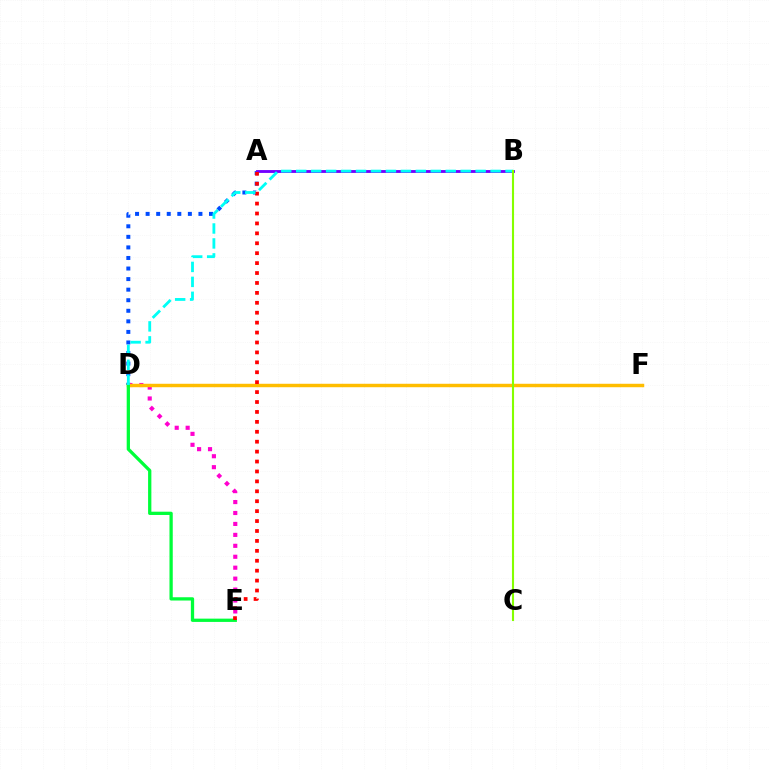{('A', 'D'): [{'color': '#004bff', 'line_style': 'dotted', 'thickness': 2.87}], ('A', 'B'): [{'color': '#7200ff', 'line_style': 'solid', 'thickness': 2.05}], ('D', 'E'): [{'color': '#ff00cf', 'line_style': 'dotted', 'thickness': 2.97}, {'color': '#00ff39', 'line_style': 'solid', 'thickness': 2.36}], ('D', 'F'): [{'color': '#ffbd00', 'line_style': 'solid', 'thickness': 2.49}], ('A', 'E'): [{'color': '#ff0000', 'line_style': 'dotted', 'thickness': 2.7}], ('B', 'D'): [{'color': '#00fff6', 'line_style': 'dashed', 'thickness': 2.03}], ('B', 'C'): [{'color': '#84ff00', 'line_style': 'solid', 'thickness': 1.52}]}